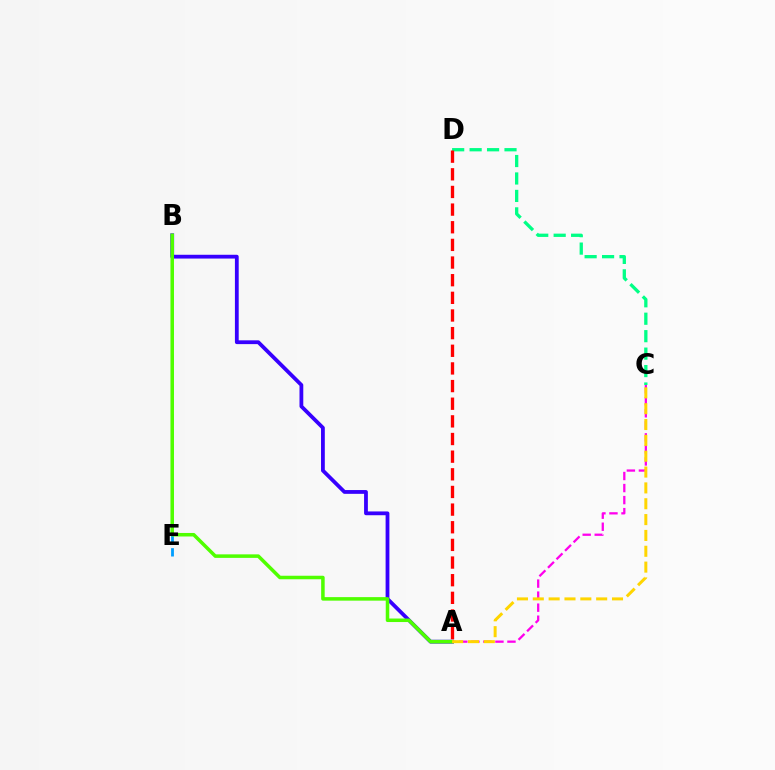{('A', 'C'): [{'color': '#ff00ed', 'line_style': 'dashed', 'thickness': 1.64}, {'color': '#ffd500', 'line_style': 'dashed', 'thickness': 2.15}], ('C', 'D'): [{'color': '#00ff86', 'line_style': 'dashed', 'thickness': 2.37}], ('A', 'B'): [{'color': '#3700ff', 'line_style': 'solid', 'thickness': 2.73}, {'color': '#4fff00', 'line_style': 'solid', 'thickness': 2.53}], ('B', 'E'): [{'color': '#009eff', 'line_style': 'dashed', 'thickness': 2.02}], ('A', 'D'): [{'color': '#ff0000', 'line_style': 'dashed', 'thickness': 2.4}]}